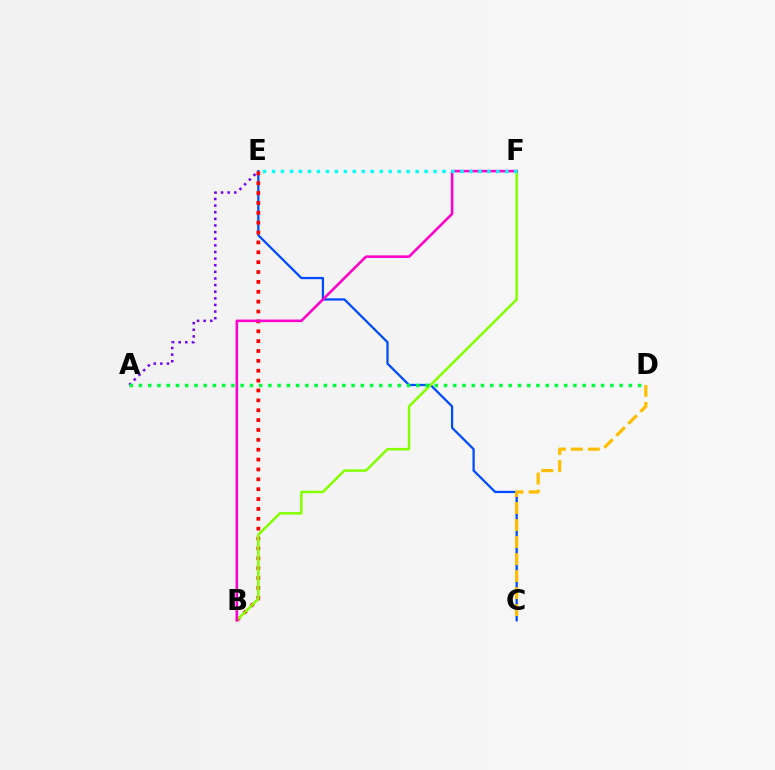{('C', 'E'): [{'color': '#004bff', 'line_style': 'solid', 'thickness': 1.62}], ('A', 'E'): [{'color': '#7200ff', 'line_style': 'dotted', 'thickness': 1.8}], ('C', 'D'): [{'color': '#ffbd00', 'line_style': 'dashed', 'thickness': 2.31}], ('B', 'E'): [{'color': '#ff0000', 'line_style': 'dotted', 'thickness': 2.68}], ('B', 'F'): [{'color': '#84ff00', 'line_style': 'solid', 'thickness': 1.8}, {'color': '#ff00cf', 'line_style': 'solid', 'thickness': 1.85}], ('A', 'D'): [{'color': '#00ff39', 'line_style': 'dotted', 'thickness': 2.51}], ('E', 'F'): [{'color': '#00fff6', 'line_style': 'dotted', 'thickness': 2.44}]}